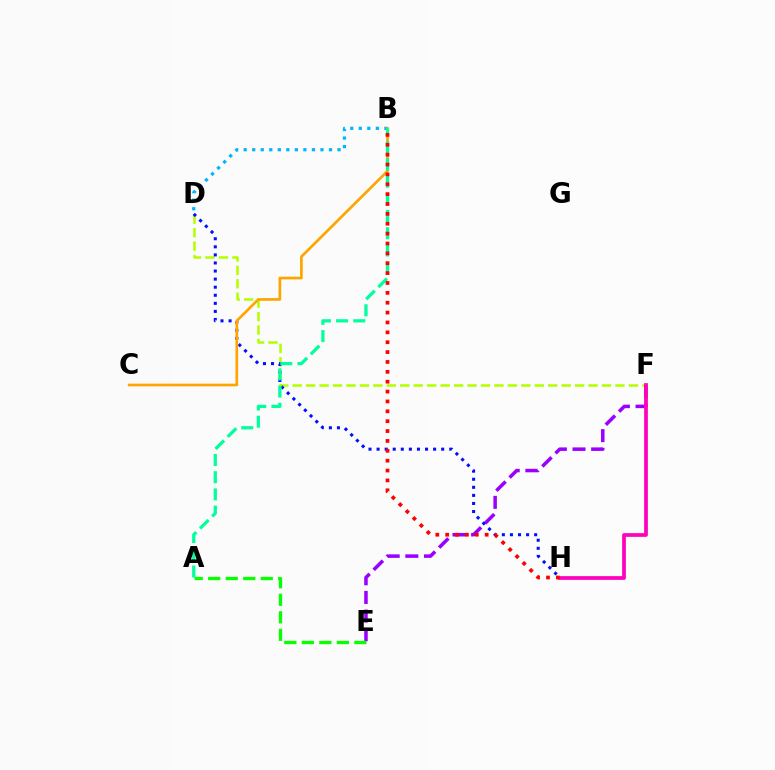{('D', 'F'): [{'color': '#b3ff00', 'line_style': 'dashed', 'thickness': 1.83}], ('E', 'F'): [{'color': '#9b00ff', 'line_style': 'dashed', 'thickness': 2.53}], ('A', 'E'): [{'color': '#08ff00', 'line_style': 'dashed', 'thickness': 2.38}], ('D', 'H'): [{'color': '#0010ff', 'line_style': 'dotted', 'thickness': 2.19}], ('B', 'D'): [{'color': '#00b5ff', 'line_style': 'dotted', 'thickness': 2.32}], ('F', 'H'): [{'color': '#ff00bd', 'line_style': 'solid', 'thickness': 2.68}], ('B', 'C'): [{'color': '#ffa500', 'line_style': 'solid', 'thickness': 1.94}], ('A', 'B'): [{'color': '#00ff9d', 'line_style': 'dashed', 'thickness': 2.34}], ('B', 'H'): [{'color': '#ff0000', 'line_style': 'dotted', 'thickness': 2.68}]}